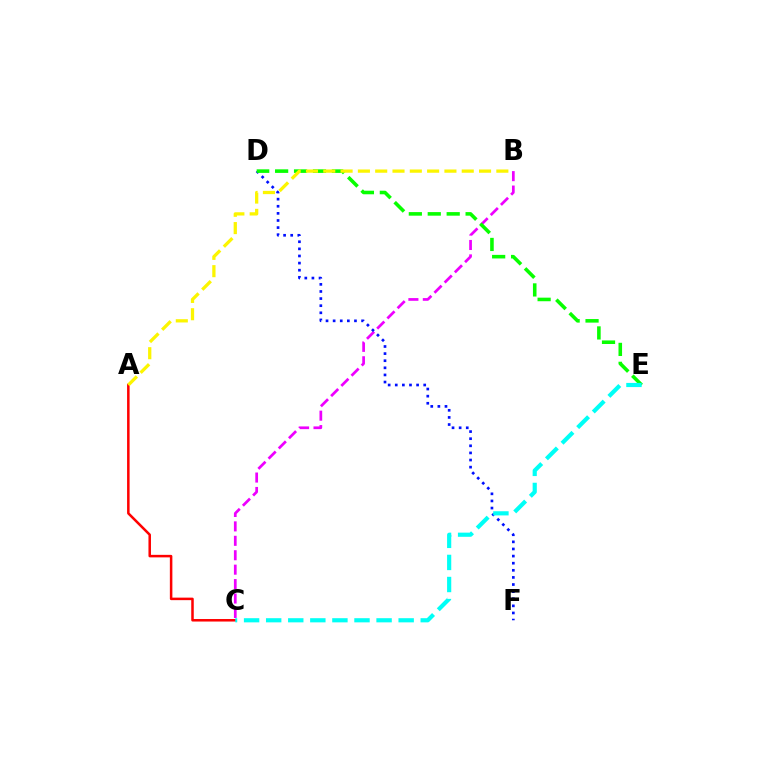{('B', 'C'): [{'color': '#ee00ff', 'line_style': 'dashed', 'thickness': 1.96}], ('D', 'F'): [{'color': '#0010ff', 'line_style': 'dotted', 'thickness': 1.93}], ('D', 'E'): [{'color': '#08ff00', 'line_style': 'dashed', 'thickness': 2.57}], ('A', 'C'): [{'color': '#ff0000', 'line_style': 'solid', 'thickness': 1.81}], ('A', 'B'): [{'color': '#fcf500', 'line_style': 'dashed', 'thickness': 2.35}], ('C', 'E'): [{'color': '#00fff6', 'line_style': 'dashed', 'thickness': 3.0}]}